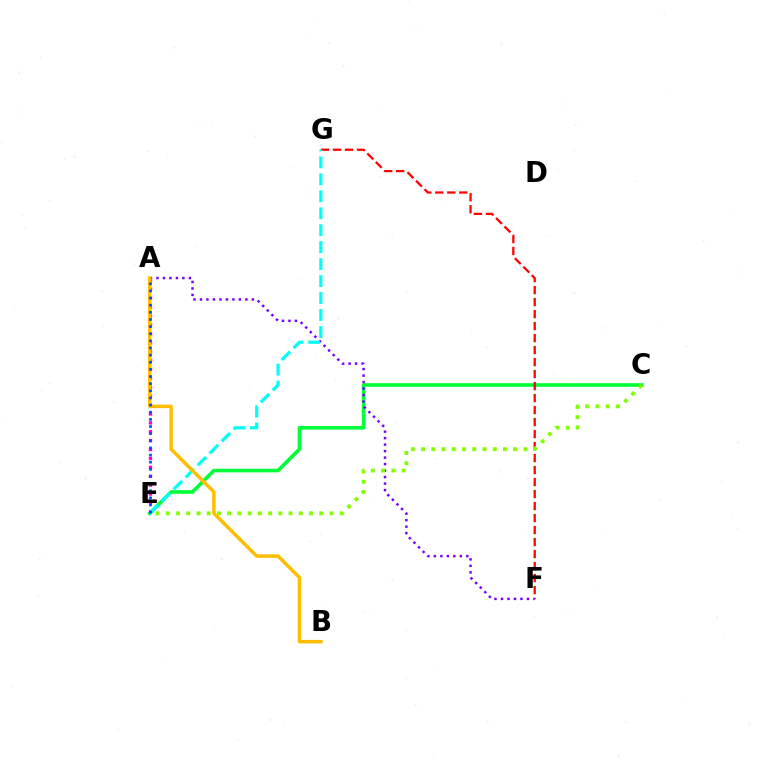{('C', 'E'): [{'color': '#00ff39', 'line_style': 'solid', 'thickness': 2.62}, {'color': '#84ff00', 'line_style': 'dotted', 'thickness': 2.78}], ('F', 'G'): [{'color': '#ff0000', 'line_style': 'dashed', 'thickness': 1.63}], ('A', 'F'): [{'color': '#7200ff', 'line_style': 'dotted', 'thickness': 1.76}], ('A', 'E'): [{'color': '#ff00cf', 'line_style': 'dotted', 'thickness': 2.42}, {'color': '#004bff', 'line_style': 'dotted', 'thickness': 1.94}], ('E', 'G'): [{'color': '#00fff6', 'line_style': 'dashed', 'thickness': 2.3}], ('A', 'B'): [{'color': '#ffbd00', 'line_style': 'solid', 'thickness': 2.5}]}